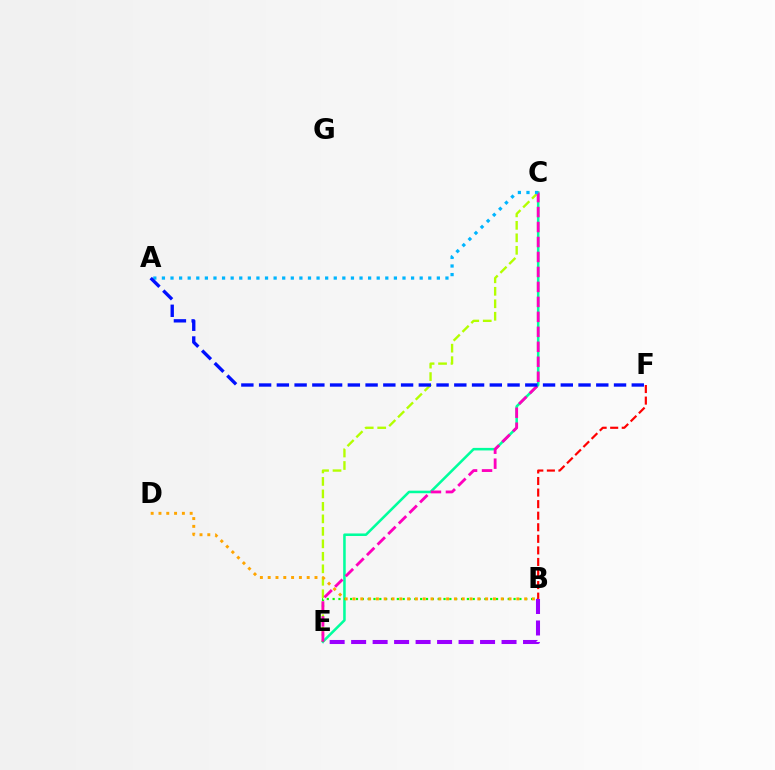{('C', 'E'): [{'color': '#00ff9d', 'line_style': 'solid', 'thickness': 1.83}, {'color': '#b3ff00', 'line_style': 'dashed', 'thickness': 1.7}, {'color': '#ff00bd', 'line_style': 'dashed', 'thickness': 2.03}], ('B', 'E'): [{'color': '#08ff00', 'line_style': 'dotted', 'thickness': 1.59}, {'color': '#9b00ff', 'line_style': 'dashed', 'thickness': 2.92}], ('A', 'C'): [{'color': '#00b5ff', 'line_style': 'dotted', 'thickness': 2.33}], ('A', 'F'): [{'color': '#0010ff', 'line_style': 'dashed', 'thickness': 2.41}], ('B', 'D'): [{'color': '#ffa500', 'line_style': 'dotted', 'thickness': 2.12}], ('B', 'F'): [{'color': '#ff0000', 'line_style': 'dashed', 'thickness': 1.57}]}